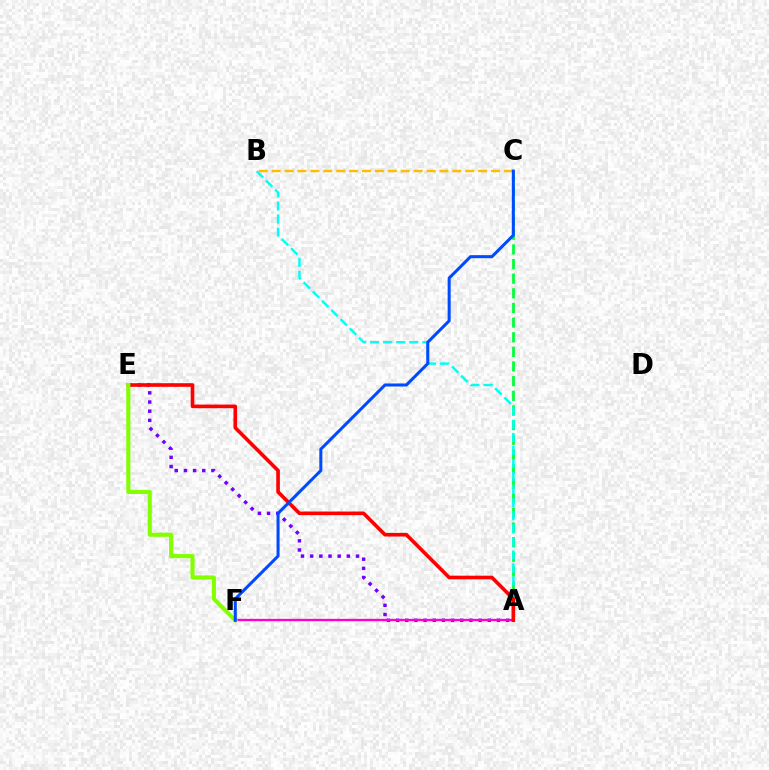{('A', 'C'): [{'color': '#00ff39', 'line_style': 'dashed', 'thickness': 1.99}], ('A', 'E'): [{'color': '#7200ff', 'line_style': 'dotted', 'thickness': 2.49}, {'color': '#ff0000', 'line_style': 'solid', 'thickness': 2.61}], ('A', 'B'): [{'color': '#00fff6', 'line_style': 'dashed', 'thickness': 1.77}], ('A', 'F'): [{'color': '#ff00cf', 'line_style': 'solid', 'thickness': 1.68}], ('E', 'F'): [{'color': '#84ff00', 'line_style': 'solid', 'thickness': 2.97}], ('B', 'C'): [{'color': '#ffbd00', 'line_style': 'dashed', 'thickness': 1.75}], ('C', 'F'): [{'color': '#004bff', 'line_style': 'solid', 'thickness': 2.19}]}